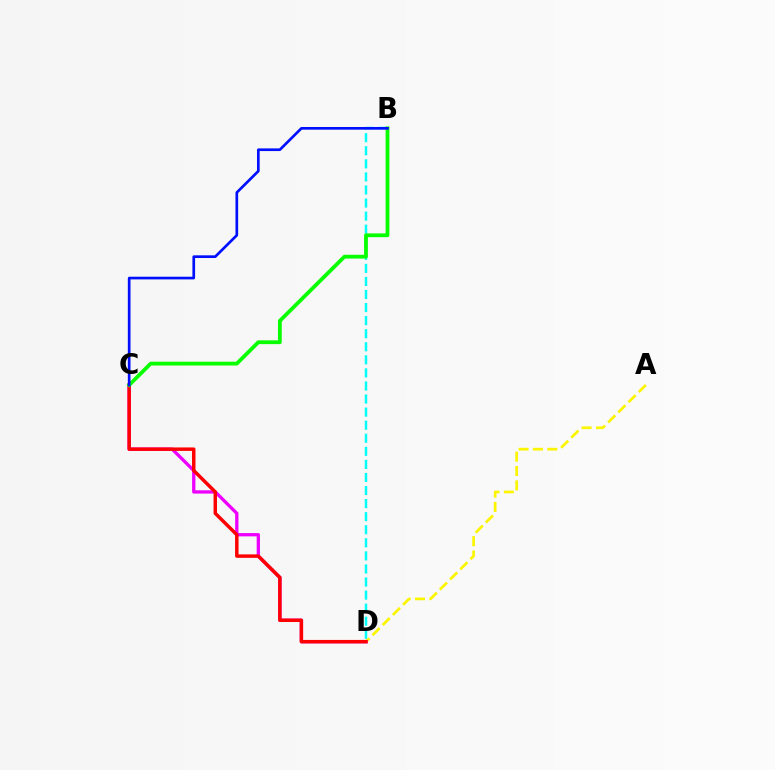{('B', 'D'): [{'color': '#00fff6', 'line_style': 'dashed', 'thickness': 1.78}], ('A', 'D'): [{'color': '#fcf500', 'line_style': 'dashed', 'thickness': 1.95}], ('C', 'D'): [{'color': '#ee00ff', 'line_style': 'solid', 'thickness': 2.37}, {'color': '#ff0000', 'line_style': 'solid', 'thickness': 2.49}], ('B', 'C'): [{'color': '#08ff00', 'line_style': 'solid', 'thickness': 2.73}, {'color': '#0010ff', 'line_style': 'solid', 'thickness': 1.93}]}